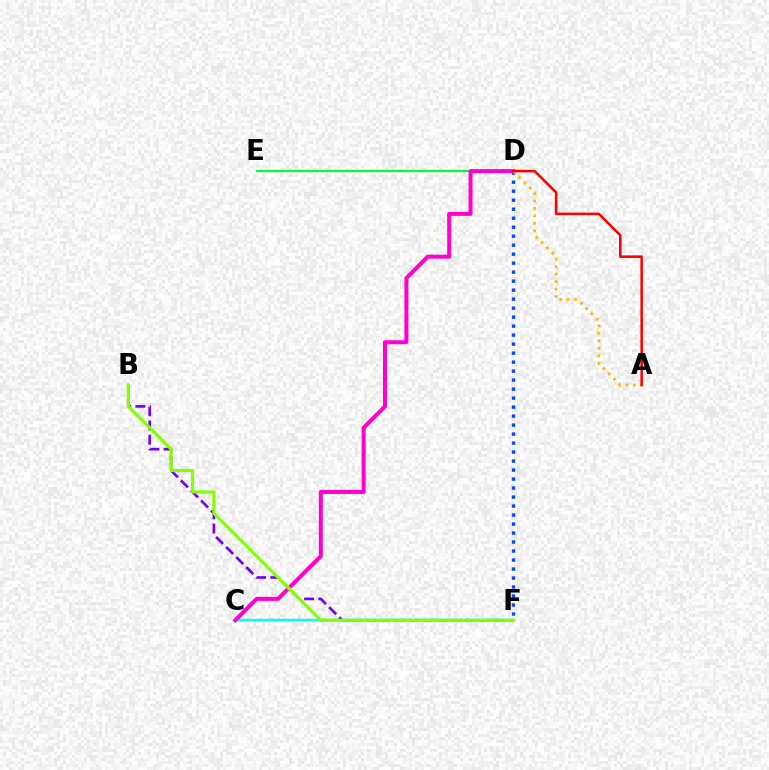{('C', 'F'): [{'color': '#00fff6', 'line_style': 'solid', 'thickness': 1.73}], ('D', 'E'): [{'color': '#00ff39', 'line_style': 'solid', 'thickness': 1.57}], ('D', 'F'): [{'color': '#004bff', 'line_style': 'dotted', 'thickness': 2.44}], ('B', 'F'): [{'color': '#7200ff', 'line_style': 'dashed', 'thickness': 1.93}, {'color': '#84ff00', 'line_style': 'solid', 'thickness': 2.27}], ('C', 'D'): [{'color': '#ff00cf', 'line_style': 'solid', 'thickness': 2.87}], ('A', 'D'): [{'color': '#ffbd00', 'line_style': 'dotted', 'thickness': 2.03}, {'color': '#ff0000', 'line_style': 'solid', 'thickness': 1.84}]}